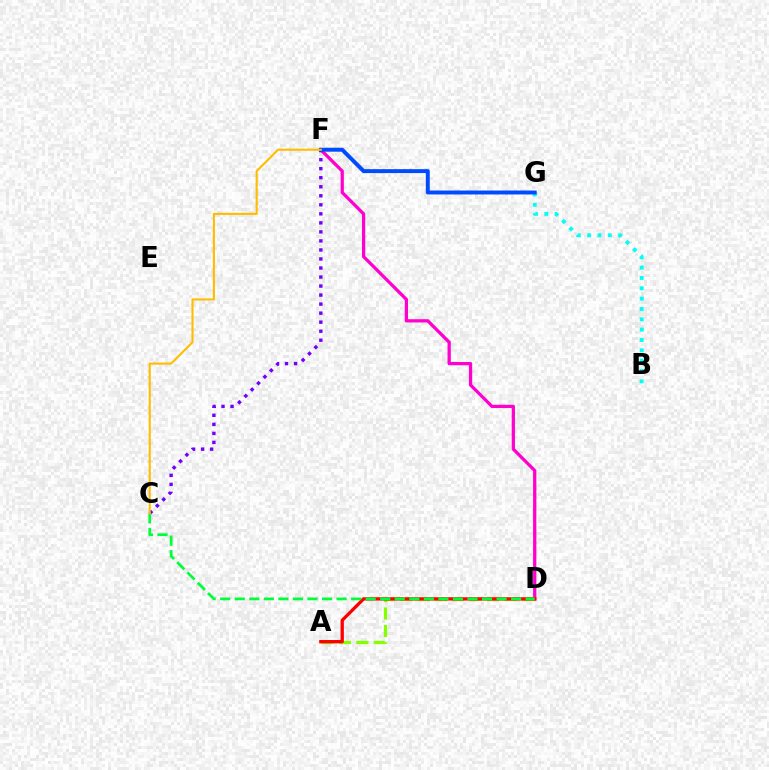{('D', 'F'): [{'color': '#ff00cf', 'line_style': 'solid', 'thickness': 2.35}], ('A', 'D'): [{'color': '#84ff00', 'line_style': 'dashed', 'thickness': 2.36}, {'color': '#ff0000', 'line_style': 'solid', 'thickness': 2.37}], ('B', 'G'): [{'color': '#00fff6', 'line_style': 'dotted', 'thickness': 2.81}], ('C', 'F'): [{'color': '#7200ff', 'line_style': 'dotted', 'thickness': 2.45}, {'color': '#ffbd00', 'line_style': 'solid', 'thickness': 1.51}], ('F', 'G'): [{'color': '#004bff', 'line_style': 'solid', 'thickness': 2.84}], ('C', 'D'): [{'color': '#00ff39', 'line_style': 'dashed', 'thickness': 1.98}]}